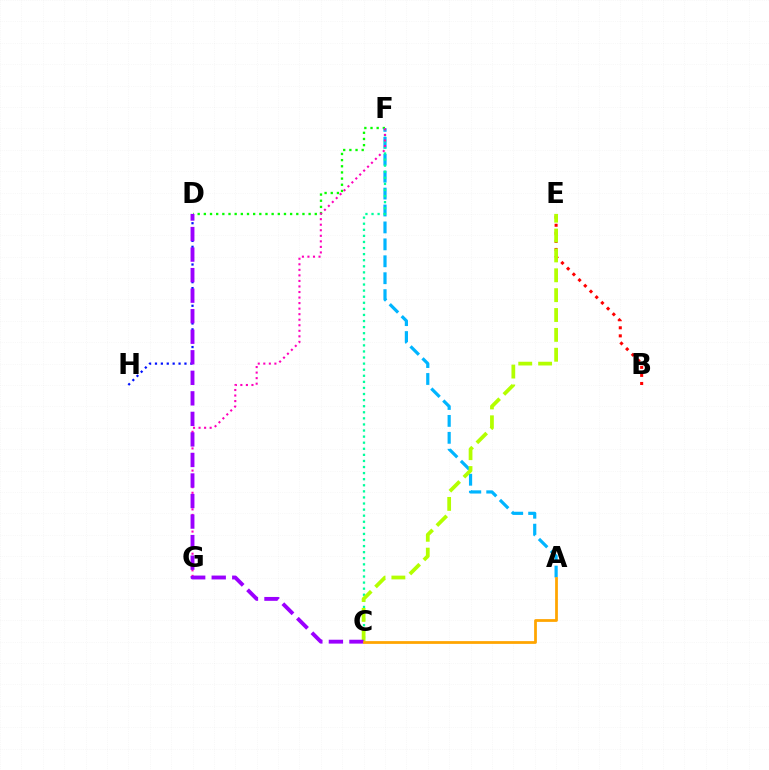{('D', 'F'): [{'color': '#08ff00', 'line_style': 'dotted', 'thickness': 1.67}], ('A', 'F'): [{'color': '#00b5ff', 'line_style': 'dashed', 'thickness': 2.3}], ('C', 'F'): [{'color': '#00ff9d', 'line_style': 'dotted', 'thickness': 1.65}], ('B', 'E'): [{'color': '#ff0000', 'line_style': 'dotted', 'thickness': 2.19}], ('D', 'H'): [{'color': '#0010ff', 'line_style': 'dotted', 'thickness': 1.6}], ('F', 'G'): [{'color': '#ff00bd', 'line_style': 'dotted', 'thickness': 1.51}], ('C', 'E'): [{'color': '#b3ff00', 'line_style': 'dashed', 'thickness': 2.7}], ('C', 'D'): [{'color': '#9b00ff', 'line_style': 'dashed', 'thickness': 2.79}], ('A', 'C'): [{'color': '#ffa500', 'line_style': 'solid', 'thickness': 1.99}]}